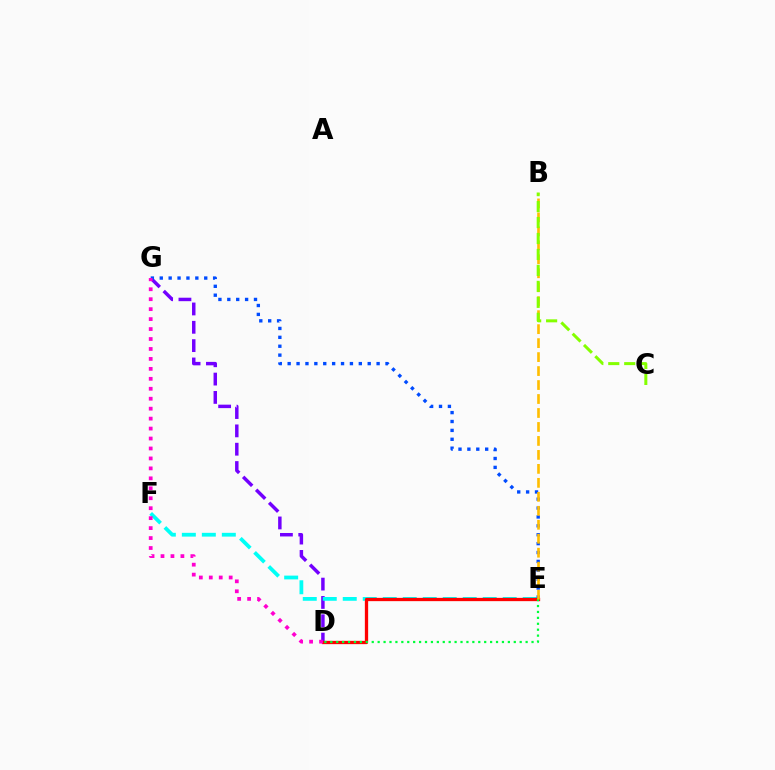{('D', 'G'): [{'color': '#7200ff', 'line_style': 'dashed', 'thickness': 2.49}, {'color': '#ff00cf', 'line_style': 'dotted', 'thickness': 2.7}], ('E', 'F'): [{'color': '#00fff6', 'line_style': 'dashed', 'thickness': 2.72}], ('E', 'G'): [{'color': '#004bff', 'line_style': 'dotted', 'thickness': 2.42}], ('D', 'E'): [{'color': '#ff0000', 'line_style': 'solid', 'thickness': 2.37}, {'color': '#00ff39', 'line_style': 'dotted', 'thickness': 1.61}], ('B', 'E'): [{'color': '#ffbd00', 'line_style': 'dashed', 'thickness': 1.9}], ('B', 'C'): [{'color': '#84ff00', 'line_style': 'dashed', 'thickness': 2.17}]}